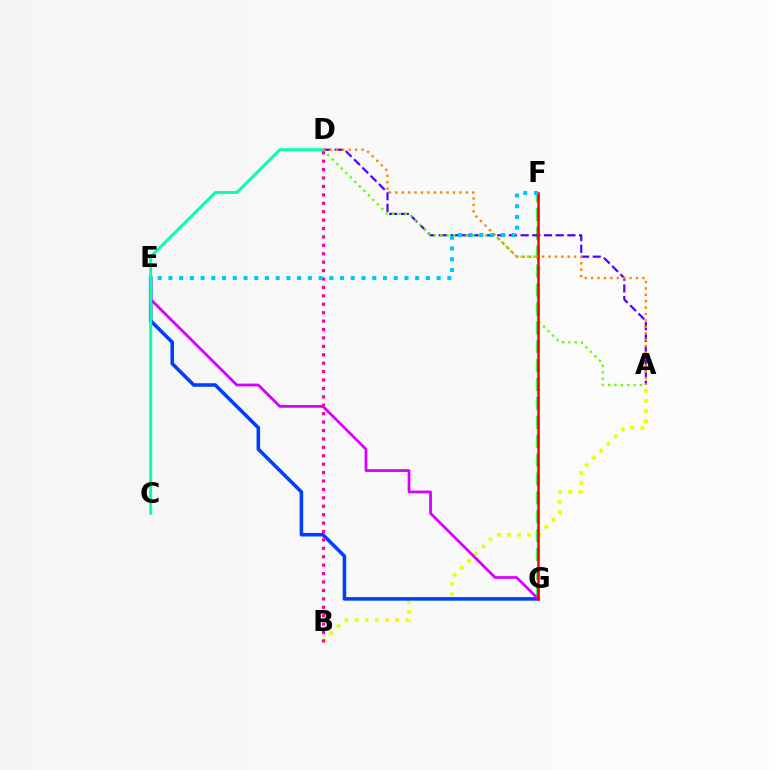{('A', 'B'): [{'color': '#eeff00', 'line_style': 'dotted', 'thickness': 2.75}], ('F', 'G'): [{'color': '#00ff27', 'line_style': 'dashed', 'thickness': 2.57}, {'color': '#ff0000', 'line_style': 'solid', 'thickness': 1.8}], ('E', 'G'): [{'color': '#003fff', 'line_style': 'solid', 'thickness': 2.57}, {'color': '#d600ff', 'line_style': 'solid', 'thickness': 1.99}], ('A', 'D'): [{'color': '#4f00ff', 'line_style': 'dashed', 'thickness': 1.59}, {'color': '#66ff00', 'line_style': 'dotted', 'thickness': 1.73}, {'color': '#ff8800', 'line_style': 'dotted', 'thickness': 1.74}], ('B', 'D'): [{'color': '#ff00a0', 'line_style': 'dotted', 'thickness': 2.29}], ('C', 'D'): [{'color': '#00ffaf', 'line_style': 'solid', 'thickness': 2.08}], ('E', 'F'): [{'color': '#00c7ff', 'line_style': 'dotted', 'thickness': 2.91}]}